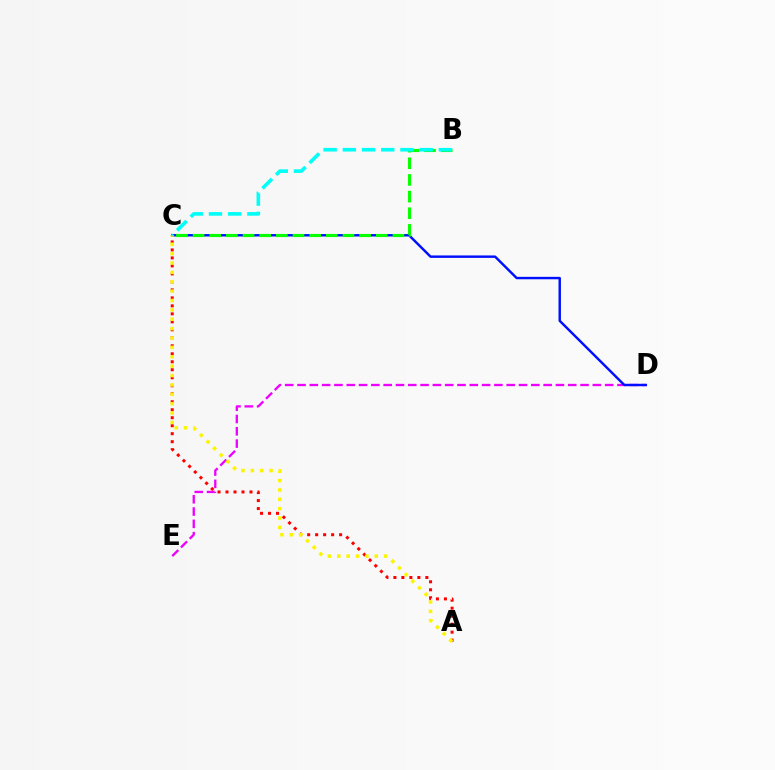{('D', 'E'): [{'color': '#ee00ff', 'line_style': 'dashed', 'thickness': 1.67}], ('A', 'C'): [{'color': '#ff0000', 'line_style': 'dotted', 'thickness': 2.17}, {'color': '#fcf500', 'line_style': 'dotted', 'thickness': 2.55}], ('C', 'D'): [{'color': '#0010ff', 'line_style': 'solid', 'thickness': 1.76}], ('B', 'C'): [{'color': '#08ff00', 'line_style': 'dashed', 'thickness': 2.26}, {'color': '#00fff6', 'line_style': 'dashed', 'thickness': 2.61}]}